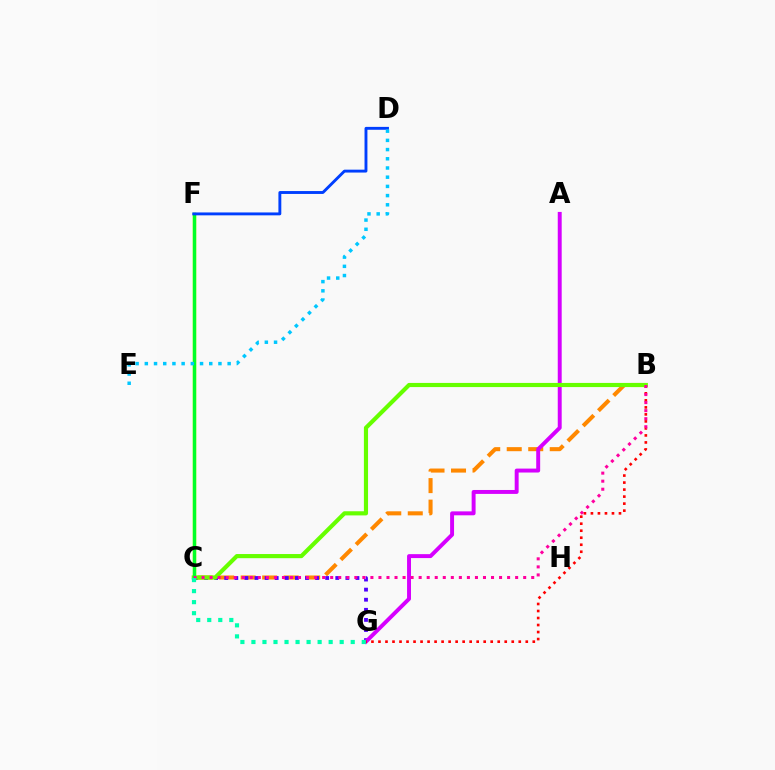{('B', 'C'): [{'color': '#ff8800', 'line_style': 'dashed', 'thickness': 2.92}, {'color': '#66ff00', 'line_style': 'solid', 'thickness': 2.99}, {'color': '#ff00a0', 'line_style': 'dotted', 'thickness': 2.18}], ('C', 'G'): [{'color': '#4f00ff', 'line_style': 'dotted', 'thickness': 2.74}, {'color': '#00ffaf', 'line_style': 'dotted', 'thickness': 3.0}], ('A', 'G'): [{'color': '#d600ff', 'line_style': 'solid', 'thickness': 2.83}], ('B', 'G'): [{'color': '#ff0000', 'line_style': 'dotted', 'thickness': 1.91}], ('C', 'F'): [{'color': '#eeff00', 'line_style': 'solid', 'thickness': 2.48}, {'color': '#00ff27', 'line_style': 'solid', 'thickness': 2.43}], ('D', 'F'): [{'color': '#003fff', 'line_style': 'solid', 'thickness': 2.08}], ('D', 'E'): [{'color': '#00c7ff', 'line_style': 'dotted', 'thickness': 2.5}]}